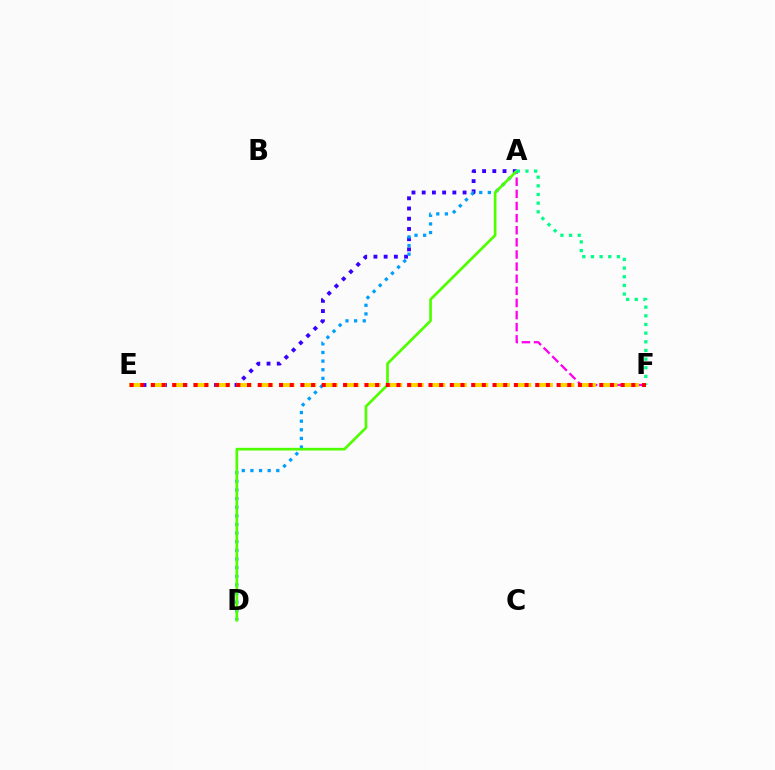{('A', 'E'): [{'color': '#3700ff', 'line_style': 'dotted', 'thickness': 2.78}], ('A', 'F'): [{'color': '#ff00ed', 'line_style': 'dashed', 'thickness': 1.65}, {'color': '#00ff86', 'line_style': 'dotted', 'thickness': 2.35}], ('A', 'D'): [{'color': '#009eff', 'line_style': 'dotted', 'thickness': 2.34}, {'color': '#4fff00', 'line_style': 'solid', 'thickness': 1.93}], ('E', 'F'): [{'color': '#ffd500', 'line_style': 'dashed', 'thickness': 2.92}, {'color': '#ff0000', 'line_style': 'dotted', 'thickness': 2.9}]}